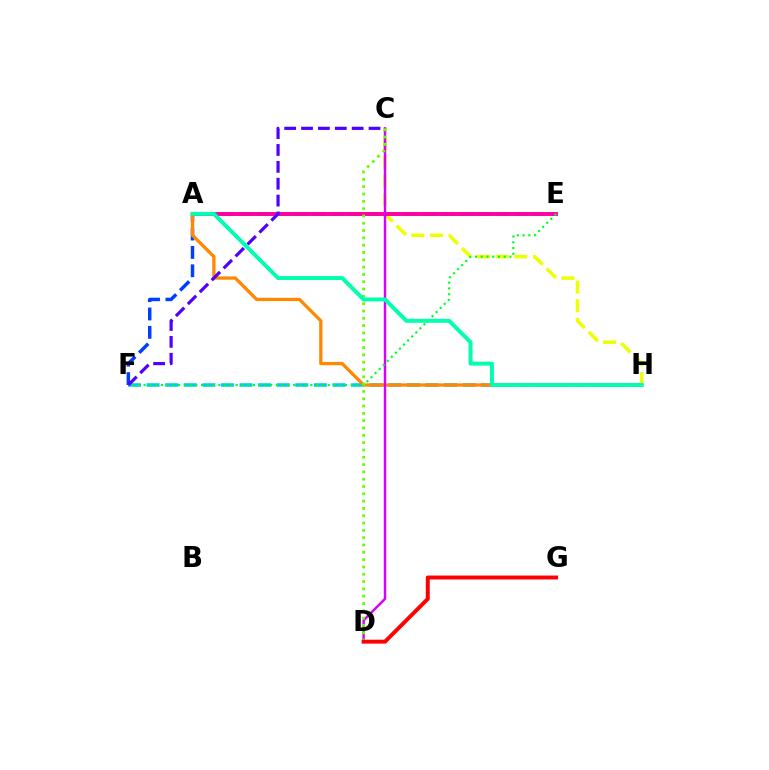{('E', 'F'): [{'color': '#003fff', 'line_style': 'dashed', 'thickness': 2.49}, {'color': '#00ff27', 'line_style': 'dotted', 'thickness': 1.56}], ('C', 'H'): [{'color': '#eeff00', 'line_style': 'dashed', 'thickness': 2.53}], ('F', 'H'): [{'color': '#00c7ff', 'line_style': 'dashed', 'thickness': 2.53}], ('A', 'E'): [{'color': '#ff00a0', 'line_style': 'solid', 'thickness': 2.81}], ('A', 'H'): [{'color': '#ff8800', 'line_style': 'solid', 'thickness': 2.36}, {'color': '#00ffaf', 'line_style': 'solid', 'thickness': 2.85}], ('C', 'F'): [{'color': '#4f00ff', 'line_style': 'dashed', 'thickness': 2.29}], ('C', 'D'): [{'color': '#d600ff', 'line_style': 'solid', 'thickness': 1.75}, {'color': '#66ff00', 'line_style': 'dotted', 'thickness': 1.99}], ('D', 'G'): [{'color': '#ff0000', 'line_style': 'solid', 'thickness': 2.83}]}